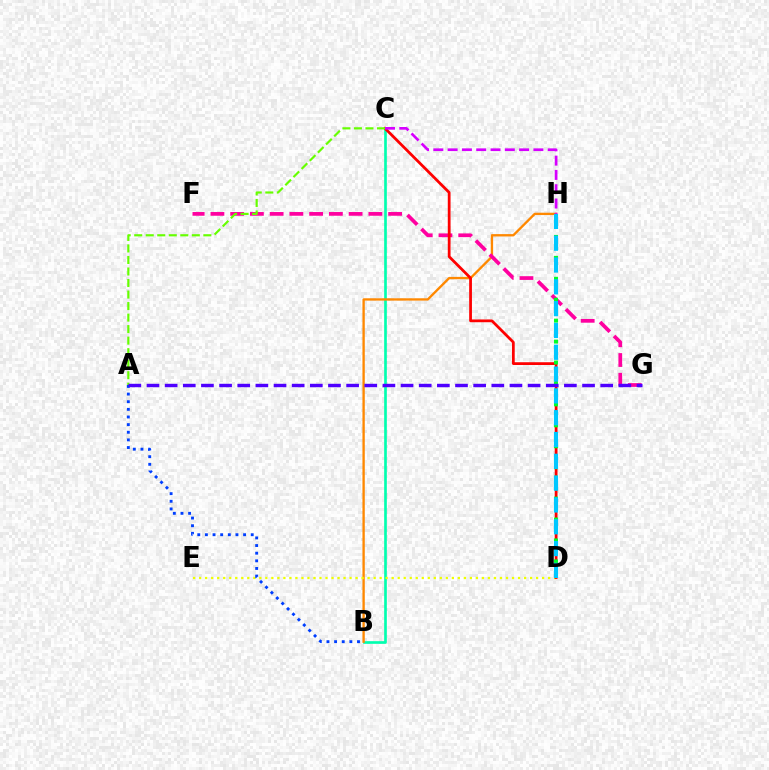{('B', 'C'): [{'color': '#00ffaf', 'line_style': 'solid', 'thickness': 1.92}], ('B', 'H'): [{'color': '#ff8800', 'line_style': 'solid', 'thickness': 1.69}], ('F', 'G'): [{'color': '#ff00a0', 'line_style': 'dashed', 'thickness': 2.68}], ('D', 'E'): [{'color': '#eeff00', 'line_style': 'dotted', 'thickness': 1.63}], ('C', 'D'): [{'color': '#ff0000', 'line_style': 'solid', 'thickness': 1.99}], ('D', 'H'): [{'color': '#00ff27', 'line_style': 'dotted', 'thickness': 2.84}, {'color': '#00c7ff', 'line_style': 'dashed', 'thickness': 2.96}], ('A', 'C'): [{'color': '#66ff00', 'line_style': 'dashed', 'thickness': 1.57}], ('C', 'H'): [{'color': '#d600ff', 'line_style': 'dashed', 'thickness': 1.94}], ('A', 'B'): [{'color': '#003fff', 'line_style': 'dotted', 'thickness': 2.07}], ('A', 'G'): [{'color': '#4f00ff', 'line_style': 'dashed', 'thickness': 2.47}]}